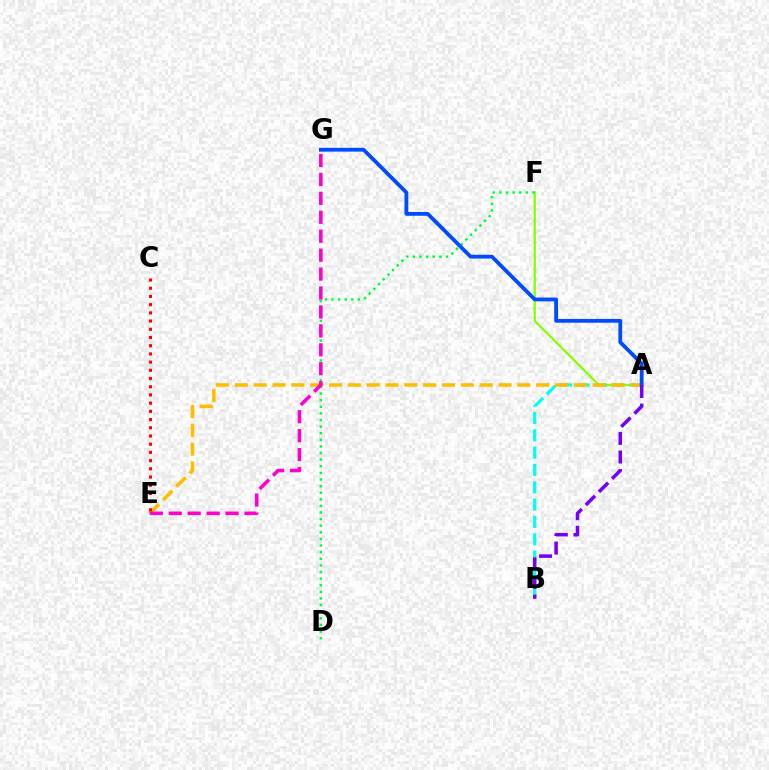{('A', 'F'): [{'color': '#84ff00', 'line_style': 'solid', 'thickness': 1.59}], ('A', 'B'): [{'color': '#00fff6', 'line_style': 'dashed', 'thickness': 2.35}, {'color': '#7200ff', 'line_style': 'dashed', 'thickness': 2.53}], ('D', 'F'): [{'color': '#00ff39', 'line_style': 'dotted', 'thickness': 1.8}], ('A', 'E'): [{'color': '#ffbd00', 'line_style': 'dashed', 'thickness': 2.56}], ('E', 'G'): [{'color': '#ff00cf', 'line_style': 'dashed', 'thickness': 2.57}], ('C', 'E'): [{'color': '#ff0000', 'line_style': 'dotted', 'thickness': 2.23}], ('A', 'G'): [{'color': '#004bff', 'line_style': 'solid', 'thickness': 2.73}]}